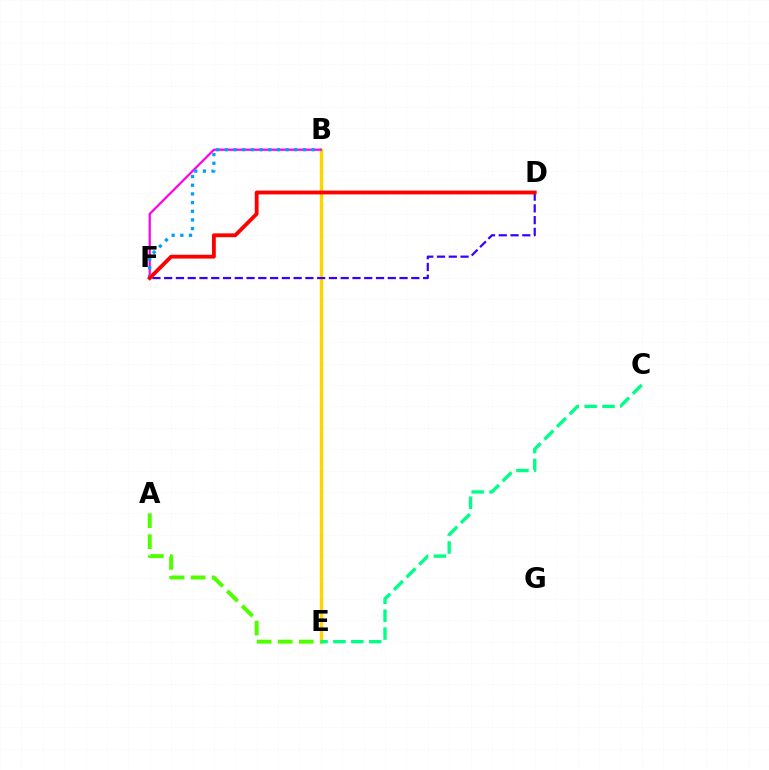{('B', 'E'): [{'color': '#ffd500', 'line_style': 'solid', 'thickness': 2.47}], ('B', 'F'): [{'color': '#ff00ed', 'line_style': 'solid', 'thickness': 1.6}, {'color': '#009eff', 'line_style': 'dotted', 'thickness': 2.36}], ('A', 'E'): [{'color': '#4fff00', 'line_style': 'dashed', 'thickness': 2.86}], ('C', 'E'): [{'color': '#00ff86', 'line_style': 'dashed', 'thickness': 2.43}], ('D', 'F'): [{'color': '#3700ff', 'line_style': 'dashed', 'thickness': 1.6}, {'color': '#ff0000', 'line_style': 'solid', 'thickness': 2.75}]}